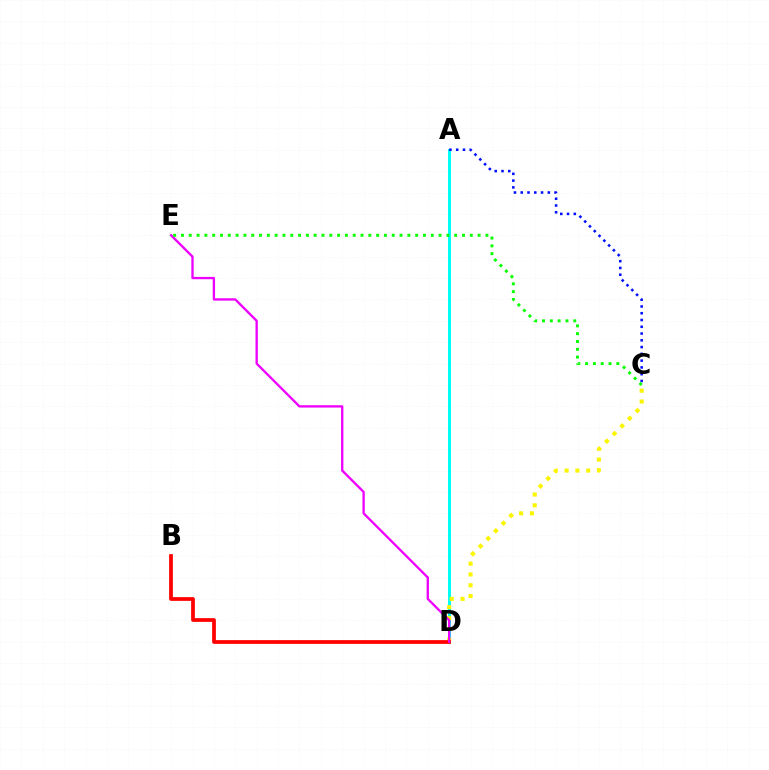{('A', 'D'): [{'color': '#00fff6', 'line_style': 'solid', 'thickness': 2.17}], ('C', 'D'): [{'color': '#fcf500', 'line_style': 'dotted', 'thickness': 2.94}], ('A', 'C'): [{'color': '#0010ff', 'line_style': 'dotted', 'thickness': 1.84}], ('B', 'D'): [{'color': '#ff0000', 'line_style': 'solid', 'thickness': 2.7}], ('D', 'E'): [{'color': '#ee00ff', 'line_style': 'solid', 'thickness': 1.68}], ('C', 'E'): [{'color': '#08ff00', 'line_style': 'dotted', 'thickness': 2.12}]}